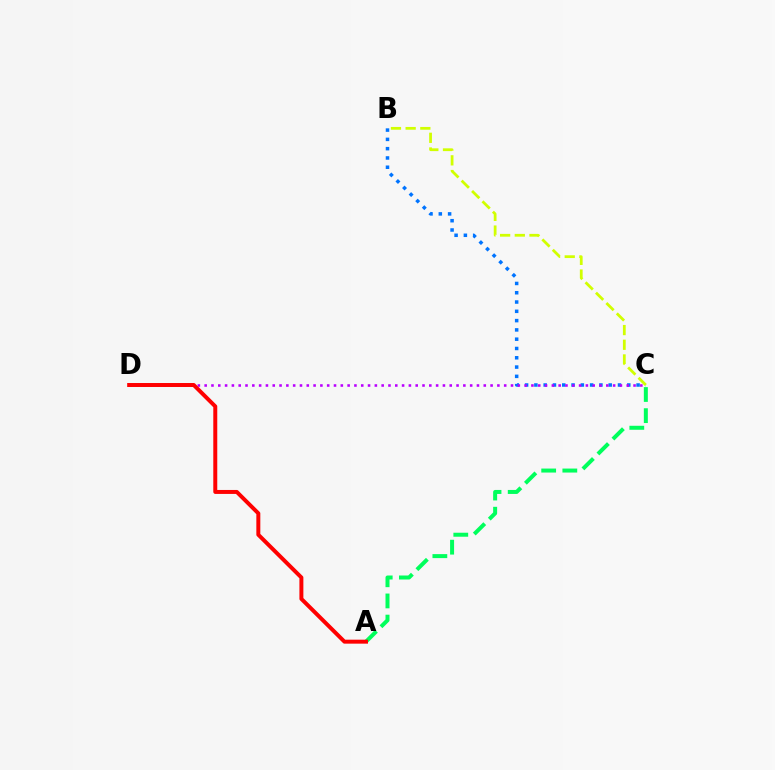{('B', 'C'): [{'color': '#0074ff', 'line_style': 'dotted', 'thickness': 2.52}, {'color': '#d1ff00', 'line_style': 'dashed', 'thickness': 2.0}], ('A', 'C'): [{'color': '#00ff5c', 'line_style': 'dashed', 'thickness': 2.87}], ('C', 'D'): [{'color': '#b900ff', 'line_style': 'dotted', 'thickness': 1.85}], ('A', 'D'): [{'color': '#ff0000', 'line_style': 'solid', 'thickness': 2.86}]}